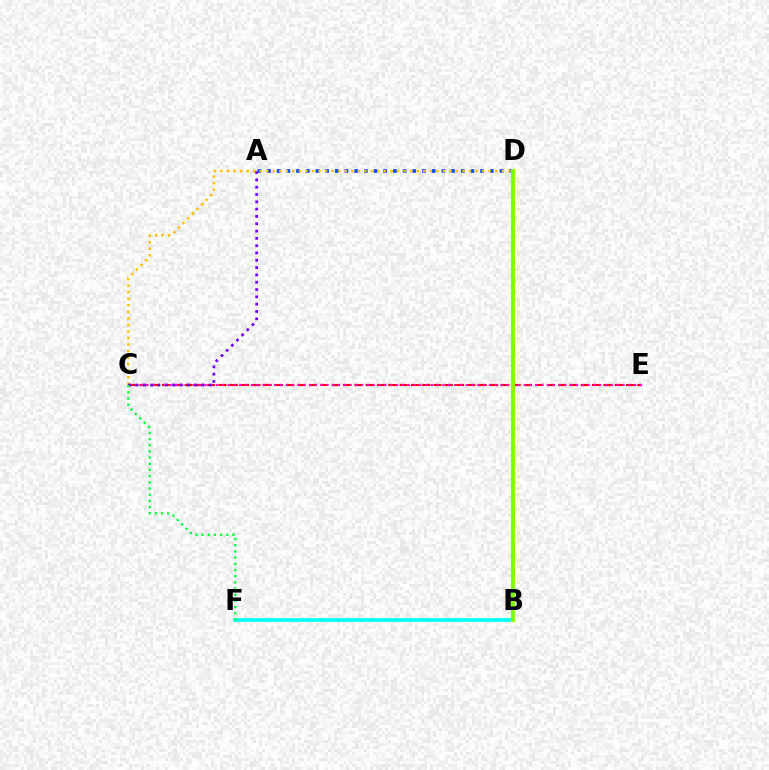{('B', 'F'): [{'color': '#00fff6', 'line_style': 'solid', 'thickness': 2.62}], ('A', 'D'): [{'color': '#004bff', 'line_style': 'dotted', 'thickness': 2.63}], ('C', 'D'): [{'color': '#ffbd00', 'line_style': 'dotted', 'thickness': 1.78}], ('C', 'E'): [{'color': '#ff0000', 'line_style': 'dashed', 'thickness': 1.54}, {'color': '#ff00cf', 'line_style': 'dotted', 'thickness': 1.58}], ('B', 'D'): [{'color': '#84ff00', 'line_style': 'solid', 'thickness': 2.94}], ('A', 'C'): [{'color': '#7200ff', 'line_style': 'dotted', 'thickness': 1.99}], ('C', 'F'): [{'color': '#00ff39', 'line_style': 'dotted', 'thickness': 1.68}]}